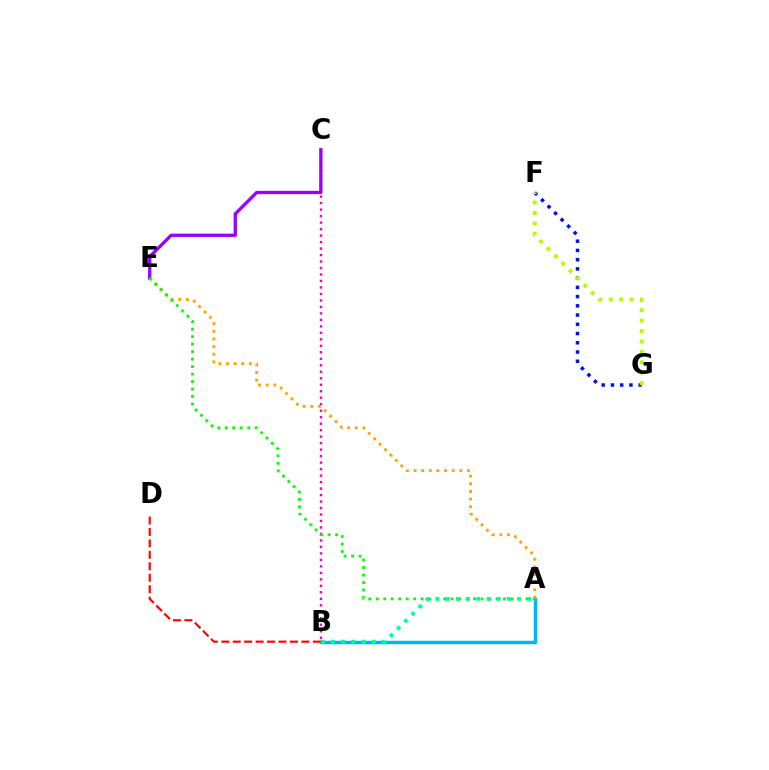{('A', 'B'): [{'color': '#00b5ff', 'line_style': 'solid', 'thickness': 2.48}, {'color': '#00ff9d', 'line_style': 'dotted', 'thickness': 2.77}], ('B', 'C'): [{'color': '#ff00bd', 'line_style': 'dotted', 'thickness': 1.76}], ('F', 'G'): [{'color': '#0010ff', 'line_style': 'dotted', 'thickness': 2.51}, {'color': '#b3ff00', 'line_style': 'dotted', 'thickness': 2.83}], ('B', 'D'): [{'color': '#ff0000', 'line_style': 'dashed', 'thickness': 1.55}], ('C', 'E'): [{'color': '#9b00ff', 'line_style': 'solid', 'thickness': 2.38}], ('A', 'E'): [{'color': '#ffa500', 'line_style': 'dotted', 'thickness': 2.08}, {'color': '#08ff00', 'line_style': 'dotted', 'thickness': 2.03}]}